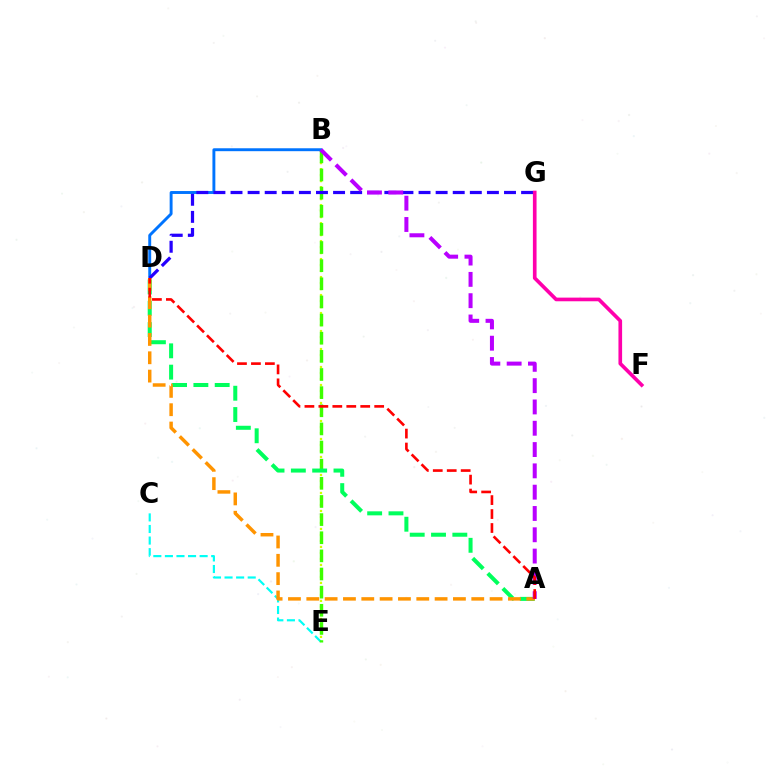{('C', 'E'): [{'color': '#00fff6', 'line_style': 'dashed', 'thickness': 1.57}], ('B', 'E'): [{'color': '#d1ff00', 'line_style': 'dotted', 'thickness': 1.63}, {'color': '#3dff00', 'line_style': 'dashed', 'thickness': 2.46}], ('B', 'D'): [{'color': '#0074ff', 'line_style': 'solid', 'thickness': 2.1}], ('A', 'D'): [{'color': '#00ff5c', 'line_style': 'dashed', 'thickness': 2.9}, {'color': '#ff9400', 'line_style': 'dashed', 'thickness': 2.49}, {'color': '#ff0000', 'line_style': 'dashed', 'thickness': 1.9}], ('D', 'G'): [{'color': '#2500ff', 'line_style': 'dashed', 'thickness': 2.32}], ('F', 'G'): [{'color': '#ff00ac', 'line_style': 'solid', 'thickness': 2.63}], ('A', 'B'): [{'color': '#b900ff', 'line_style': 'dashed', 'thickness': 2.89}]}